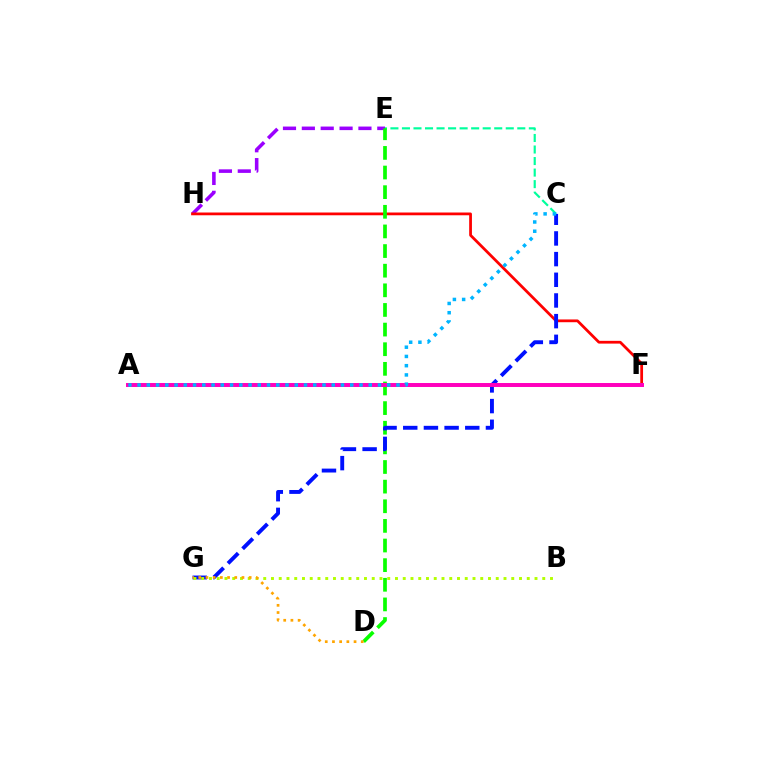{('E', 'H'): [{'color': '#9b00ff', 'line_style': 'dashed', 'thickness': 2.56}], ('C', 'E'): [{'color': '#00ff9d', 'line_style': 'dashed', 'thickness': 1.57}], ('F', 'H'): [{'color': '#ff0000', 'line_style': 'solid', 'thickness': 1.99}], ('D', 'E'): [{'color': '#08ff00', 'line_style': 'dashed', 'thickness': 2.67}], ('C', 'G'): [{'color': '#0010ff', 'line_style': 'dashed', 'thickness': 2.81}], ('B', 'G'): [{'color': '#b3ff00', 'line_style': 'dotted', 'thickness': 2.11}], ('A', 'F'): [{'color': '#ff00bd', 'line_style': 'solid', 'thickness': 2.86}], ('D', 'G'): [{'color': '#ffa500', 'line_style': 'dotted', 'thickness': 1.96}], ('A', 'C'): [{'color': '#00b5ff', 'line_style': 'dotted', 'thickness': 2.51}]}